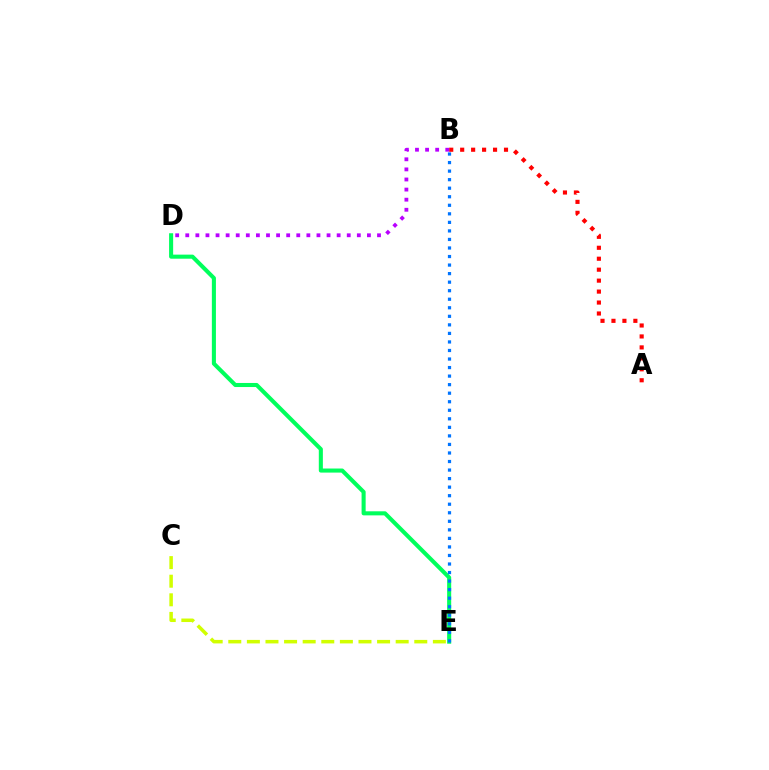{('D', 'E'): [{'color': '#00ff5c', 'line_style': 'solid', 'thickness': 2.93}], ('B', 'E'): [{'color': '#0074ff', 'line_style': 'dotted', 'thickness': 2.32}], ('A', 'B'): [{'color': '#ff0000', 'line_style': 'dotted', 'thickness': 2.98}], ('C', 'E'): [{'color': '#d1ff00', 'line_style': 'dashed', 'thickness': 2.53}], ('B', 'D'): [{'color': '#b900ff', 'line_style': 'dotted', 'thickness': 2.74}]}